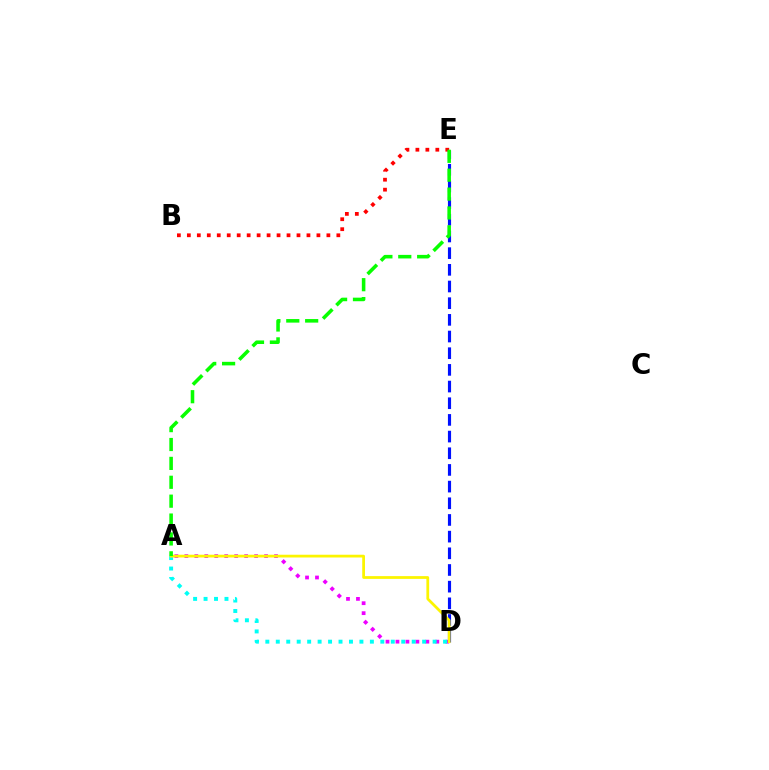{('A', 'D'): [{'color': '#ee00ff', 'line_style': 'dotted', 'thickness': 2.71}, {'color': '#00fff6', 'line_style': 'dotted', 'thickness': 2.84}, {'color': '#fcf500', 'line_style': 'solid', 'thickness': 1.99}], ('B', 'E'): [{'color': '#ff0000', 'line_style': 'dotted', 'thickness': 2.71}], ('D', 'E'): [{'color': '#0010ff', 'line_style': 'dashed', 'thickness': 2.27}], ('A', 'E'): [{'color': '#08ff00', 'line_style': 'dashed', 'thickness': 2.57}]}